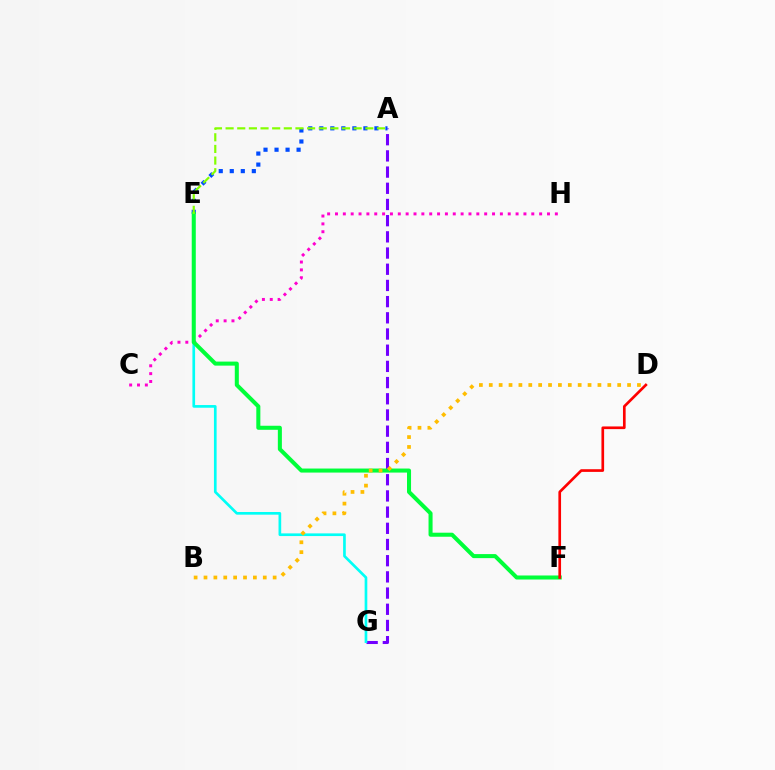{('A', 'G'): [{'color': '#7200ff', 'line_style': 'dashed', 'thickness': 2.2}], ('E', 'G'): [{'color': '#00fff6', 'line_style': 'solid', 'thickness': 1.92}], ('A', 'E'): [{'color': '#004bff', 'line_style': 'dotted', 'thickness': 3.0}, {'color': '#84ff00', 'line_style': 'dashed', 'thickness': 1.58}], ('C', 'H'): [{'color': '#ff00cf', 'line_style': 'dotted', 'thickness': 2.13}], ('E', 'F'): [{'color': '#00ff39', 'line_style': 'solid', 'thickness': 2.91}], ('B', 'D'): [{'color': '#ffbd00', 'line_style': 'dotted', 'thickness': 2.68}], ('D', 'F'): [{'color': '#ff0000', 'line_style': 'solid', 'thickness': 1.92}]}